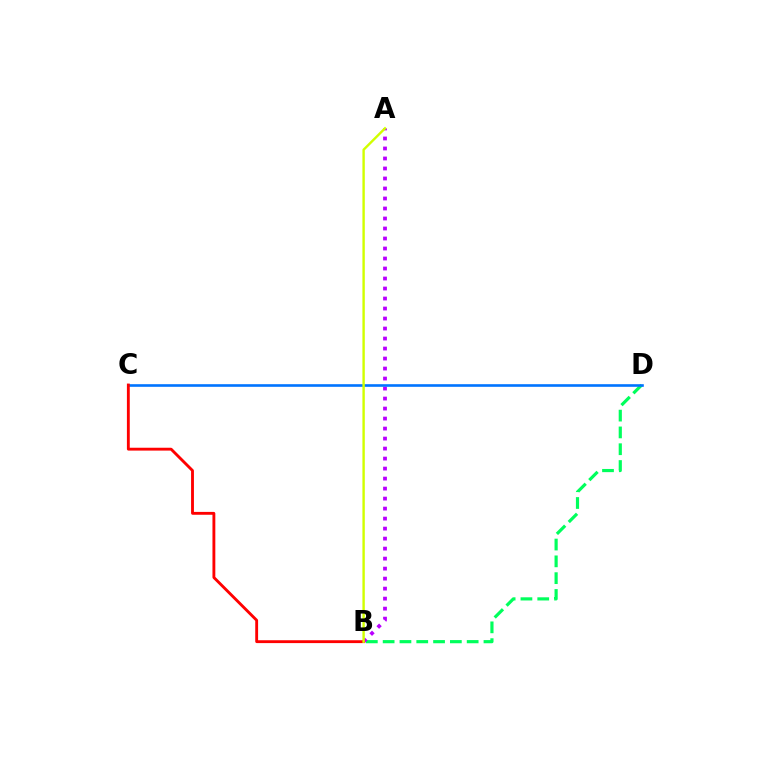{('B', 'D'): [{'color': '#00ff5c', 'line_style': 'dashed', 'thickness': 2.28}], ('A', 'B'): [{'color': '#b900ff', 'line_style': 'dotted', 'thickness': 2.72}, {'color': '#d1ff00', 'line_style': 'solid', 'thickness': 1.73}], ('C', 'D'): [{'color': '#0074ff', 'line_style': 'solid', 'thickness': 1.89}], ('B', 'C'): [{'color': '#ff0000', 'line_style': 'solid', 'thickness': 2.06}]}